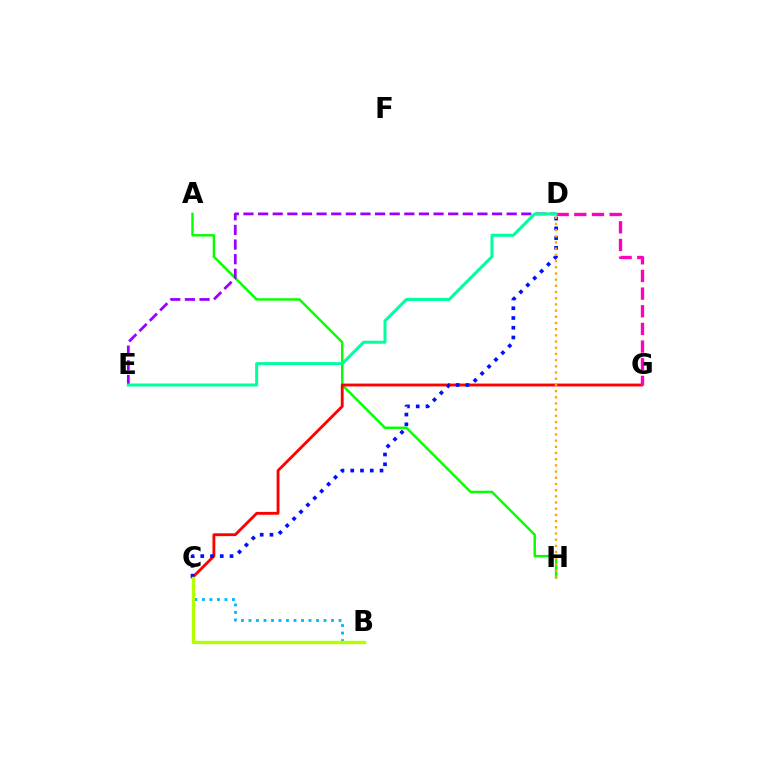{('A', 'H'): [{'color': '#08ff00', 'line_style': 'solid', 'thickness': 1.77}], ('B', 'C'): [{'color': '#00b5ff', 'line_style': 'dotted', 'thickness': 2.04}, {'color': '#b3ff00', 'line_style': 'solid', 'thickness': 2.44}], ('C', 'G'): [{'color': '#ff0000', 'line_style': 'solid', 'thickness': 2.06}], ('D', 'E'): [{'color': '#9b00ff', 'line_style': 'dashed', 'thickness': 1.99}, {'color': '#00ff9d', 'line_style': 'solid', 'thickness': 2.17}], ('C', 'D'): [{'color': '#0010ff', 'line_style': 'dotted', 'thickness': 2.65}], ('D', 'G'): [{'color': '#ff00bd', 'line_style': 'dashed', 'thickness': 2.4}], ('D', 'H'): [{'color': '#ffa500', 'line_style': 'dotted', 'thickness': 1.68}]}